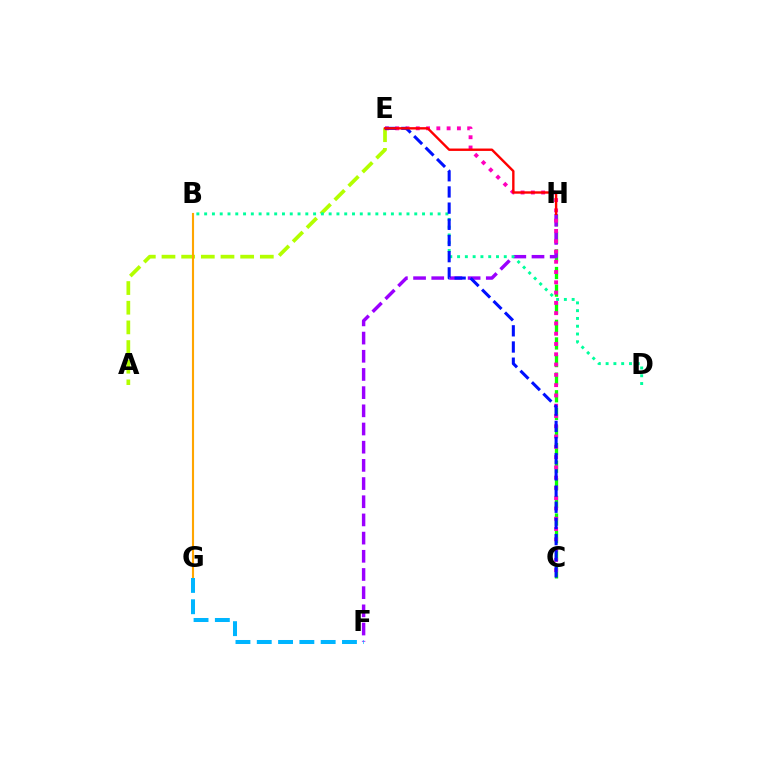{('C', 'H'): [{'color': '#08ff00', 'line_style': 'dashed', 'thickness': 2.39}], ('F', 'H'): [{'color': '#9b00ff', 'line_style': 'dashed', 'thickness': 2.47}], ('A', 'E'): [{'color': '#b3ff00', 'line_style': 'dashed', 'thickness': 2.67}], ('B', 'D'): [{'color': '#00ff9d', 'line_style': 'dotted', 'thickness': 2.11}], ('B', 'G'): [{'color': '#ffa500', 'line_style': 'solid', 'thickness': 1.53}], ('C', 'E'): [{'color': '#ff00bd', 'line_style': 'dotted', 'thickness': 2.79}, {'color': '#0010ff', 'line_style': 'dashed', 'thickness': 2.2}], ('E', 'H'): [{'color': '#ff0000', 'line_style': 'solid', 'thickness': 1.72}], ('F', 'G'): [{'color': '#00b5ff', 'line_style': 'dashed', 'thickness': 2.89}]}